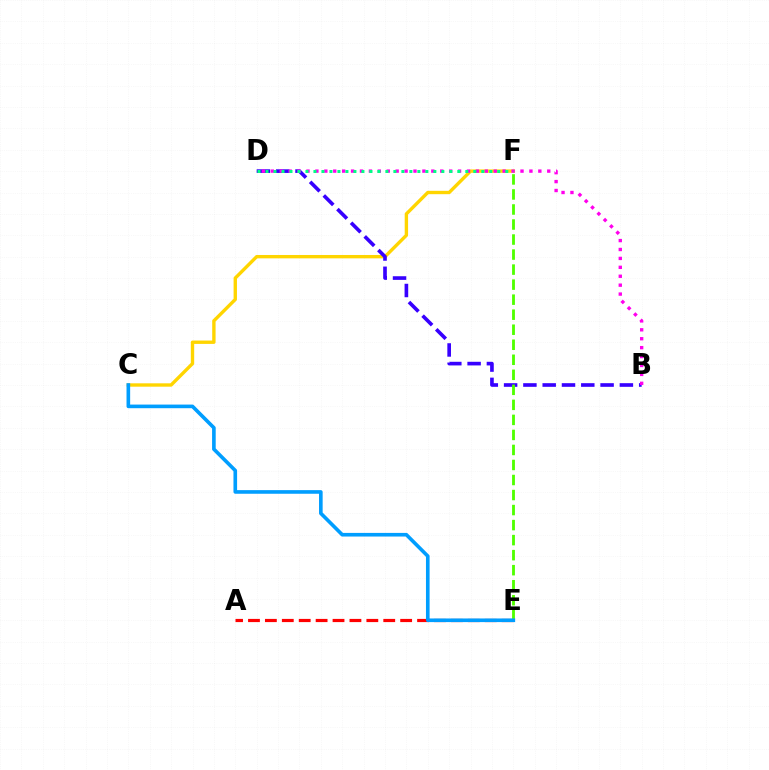{('C', 'F'): [{'color': '#ffd500', 'line_style': 'solid', 'thickness': 2.43}], ('A', 'E'): [{'color': '#ff0000', 'line_style': 'dashed', 'thickness': 2.3}], ('B', 'D'): [{'color': '#3700ff', 'line_style': 'dashed', 'thickness': 2.62}, {'color': '#ff00ed', 'line_style': 'dotted', 'thickness': 2.42}], ('D', 'F'): [{'color': '#00ff86', 'line_style': 'dotted', 'thickness': 2.17}], ('E', 'F'): [{'color': '#4fff00', 'line_style': 'dashed', 'thickness': 2.04}], ('C', 'E'): [{'color': '#009eff', 'line_style': 'solid', 'thickness': 2.61}]}